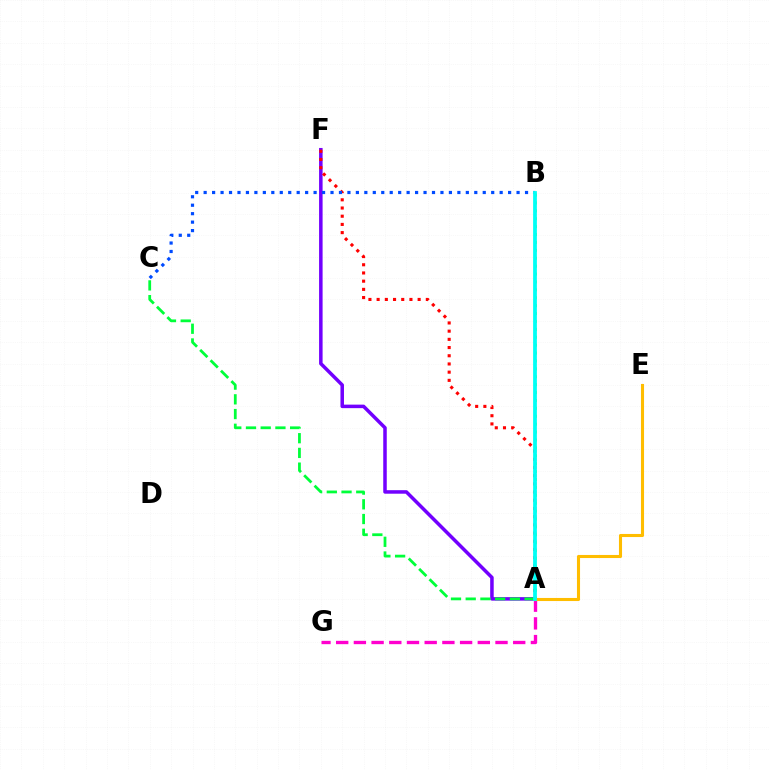{('A', 'G'): [{'color': '#ff00cf', 'line_style': 'dashed', 'thickness': 2.4}], ('A', 'F'): [{'color': '#7200ff', 'line_style': 'solid', 'thickness': 2.53}, {'color': '#ff0000', 'line_style': 'dotted', 'thickness': 2.23}], ('A', 'B'): [{'color': '#84ff00', 'line_style': 'dotted', 'thickness': 2.15}, {'color': '#00fff6', 'line_style': 'solid', 'thickness': 2.71}], ('A', 'E'): [{'color': '#ffbd00', 'line_style': 'solid', 'thickness': 2.22}], ('A', 'C'): [{'color': '#00ff39', 'line_style': 'dashed', 'thickness': 2.0}], ('B', 'C'): [{'color': '#004bff', 'line_style': 'dotted', 'thickness': 2.3}]}